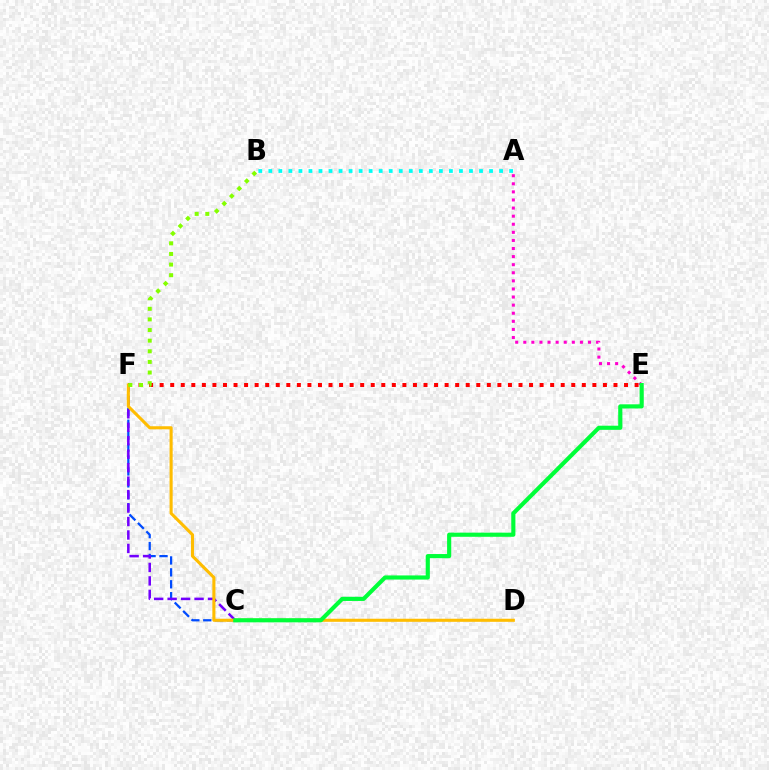{('C', 'F'): [{'color': '#004bff', 'line_style': 'dashed', 'thickness': 1.62}, {'color': '#7200ff', 'line_style': 'dashed', 'thickness': 1.83}], ('E', 'F'): [{'color': '#ff0000', 'line_style': 'dotted', 'thickness': 2.87}], ('D', 'F'): [{'color': '#ffbd00', 'line_style': 'solid', 'thickness': 2.22}], ('A', 'B'): [{'color': '#00fff6', 'line_style': 'dotted', 'thickness': 2.73}], ('A', 'E'): [{'color': '#ff00cf', 'line_style': 'dotted', 'thickness': 2.2}], ('B', 'F'): [{'color': '#84ff00', 'line_style': 'dotted', 'thickness': 2.89}], ('C', 'E'): [{'color': '#00ff39', 'line_style': 'solid', 'thickness': 2.98}]}